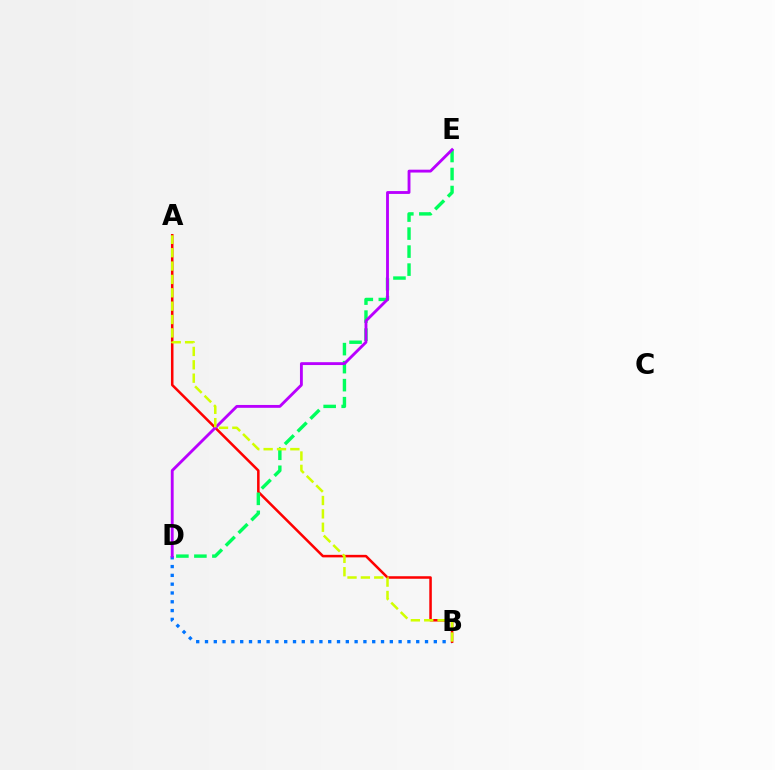{('B', 'D'): [{'color': '#0074ff', 'line_style': 'dotted', 'thickness': 2.39}], ('A', 'B'): [{'color': '#ff0000', 'line_style': 'solid', 'thickness': 1.82}, {'color': '#d1ff00', 'line_style': 'dashed', 'thickness': 1.82}], ('D', 'E'): [{'color': '#00ff5c', 'line_style': 'dashed', 'thickness': 2.45}, {'color': '#b900ff', 'line_style': 'solid', 'thickness': 2.06}]}